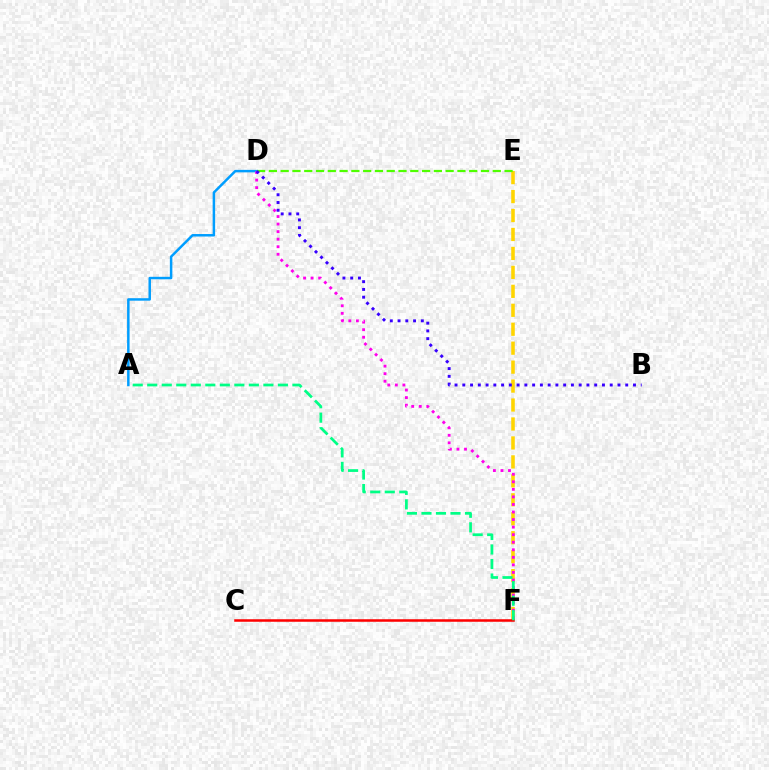{('A', 'D'): [{'color': '#009eff', 'line_style': 'solid', 'thickness': 1.79}], ('E', 'F'): [{'color': '#ffd500', 'line_style': 'dashed', 'thickness': 2.57}], ('D', 'F'): [{'color': '#ff00ed', 'line_style': 'dotted', 'thickness': 2.05}], ('D', 'E'): [{'color': '#4fff00', 'line_style': 'dashed', 'thickness': 1.6}], ('C', 'F'): [{'color': '#ff0000', 'line_style': 'solid', 'thickness': 1.82}], ('B', 'D'): [{'color': '#3700ff', 'line_style': 'dotted', 'thickness': 2.11}], ('A', 'F'): [{'color': '#00ff86', 'line_style': 'dashed', 'thickness': 1.97}]}